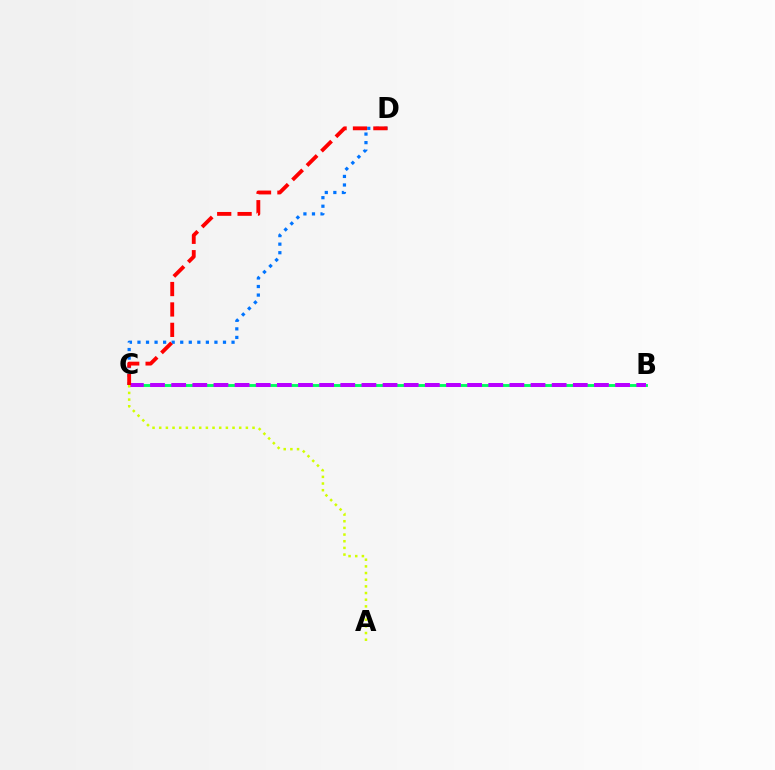{('C', 'D'): [{'color': '#0074ff', 'line_style': 'dotted', 'thickness': 2.32}, {'color': '#ff0000', 'line_style': 'dashed', 'thickness': 2.77}], ('B', 'C'): [{'color': '#00ff5c', 'line_style': 'solid', 'thickness': 2.08}, {'color': '#b900ff', 'line_style': 'dashed', 'thickness': 2.87}], ('A', 'C'): [{'color': '#d1ff00', 'line_style': 'dotted', 'thickness': 1.81}]}